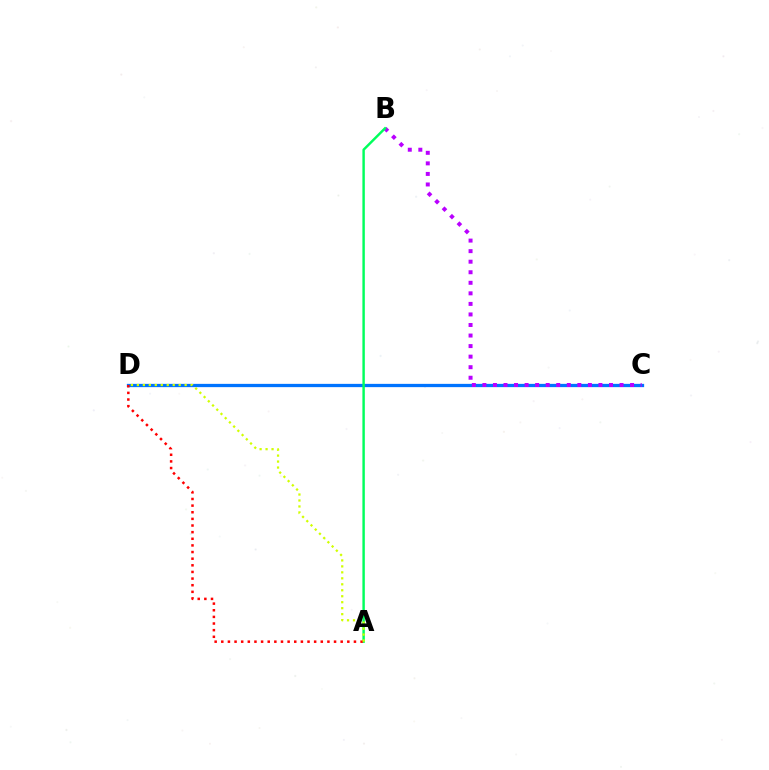{('C', 'D'): [{'color': '#0074ff', 'line_style': 'solid', 'thickness': 2.36}], ('B', 'C'): [{'color': '#b900ff', 'line_style': 'dotted', 'thickness': 2.87}], ('A', 'B'): [{'color': '#00ff5c', 'line_style': 'solid', 'thickness': 1.75}], ('A', 'D'): [{'color': '#ff0000', 'line_style': 'dotted', 'thickness': 1.8}, {'color': '#d1ff00', 'line_style': 'dotted', 'thickness': 1.62}]}